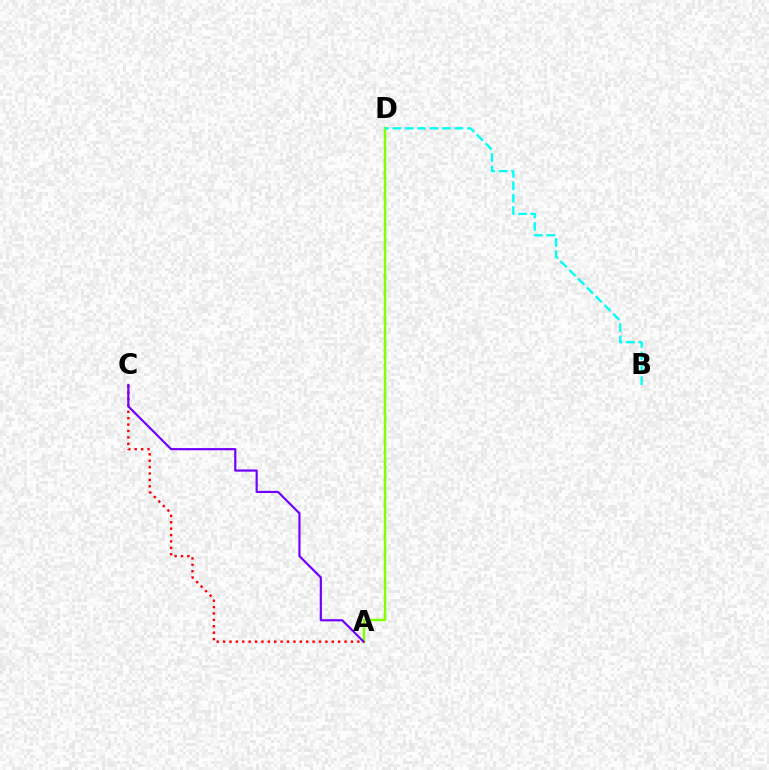{('A', 'C'): [{'color': '#ff0000', 'line_style': 'dotted', 'thickness': 1.74}, {'color': '#7200ff', 'line_style': 'solid', 'thickness': 1.57}], ('A', 'D'): [{'color': '#84ff00', 'line_style': 'solid', 'thickness': 1.8}], ('B', 'D'): [{'color': '#00fff6', 'line_style': 'dashed', 'thickness': 1.69}]}